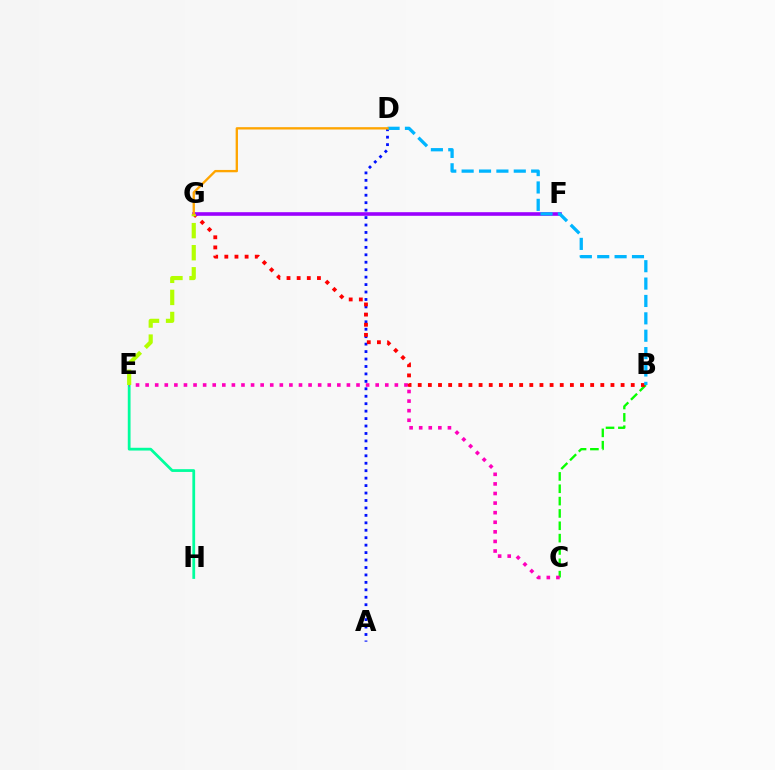{('A', 'D'): [{'color': '#0010ff', 'line_style': 'dotted', 'thickness': 2.02}], ('B', 'C'): [{'color': '#08ff00', 'line_style': 'dashed', 'thickness': 1.68}], ('B', 'G'): [{'color': '#ff0000', 'line_style': 'dotted', 'thickness': 2.76}], ('F', 'G'): [{'color': '#9b00ff', 'line_style': 'solid', 'thickness': 2.6}], ('E', 'H'): [{'color': '#00ff9d', 'line_style': 'solid', 'thickness': 1.99}], ('C', 'E'): [{'color': '#ff00bd', 'line_style': 'dotted', 'thickness': 2.6}], ('B', 'D'): [{'color': '#00b5ff', 'line_style': 'dashed', 'thickness': 2.36}], ('E', 'G'): [{'color': '#b3ff00', 'line_style': 'dashed', 'thickness': 3.0}], ('D', 'G'): [{'color': '#ffa500', 'line_style': 'solid', 'thickness': 1.68}]}